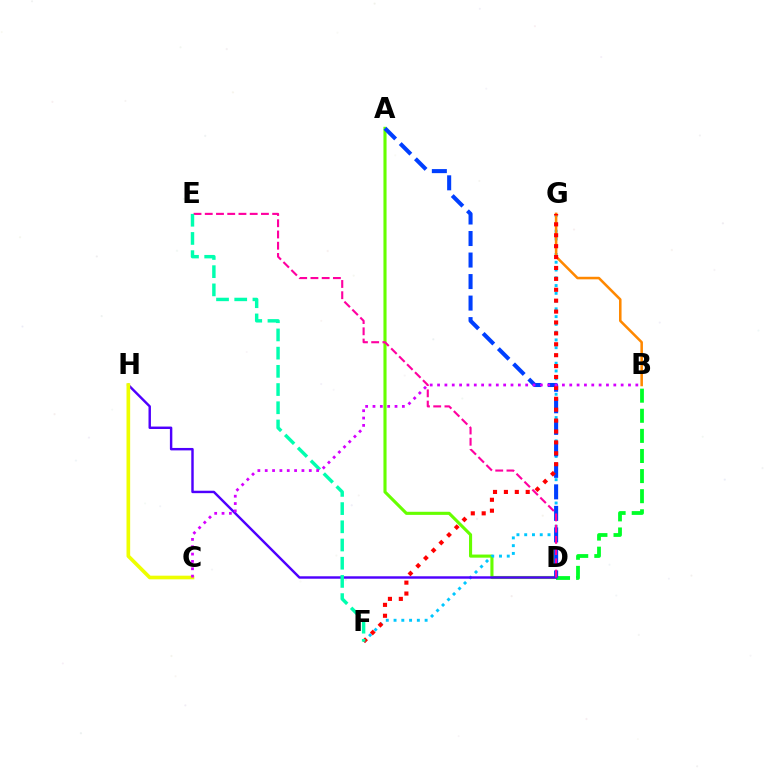{('A', 'D'): [{'color': '#66ff00', 'line_style': 'solid', 'thickness': 2.24}, {'color': '#003fff', 'line_style': 'dashed', 'thickness': 2.92}], ('B', 'D'): [{'color': '#00ff27', 'line_style': 'dashed', 'thickness': 2.73}], ('F', 'G'): [{'color': '#00c7ff', 'line_style': 'dotted', 'thickness': 2.11}, {'color': '#ff0000', 'line_style': 'dotted', 'thickness': 2.96}], ('D', 'H'): [{'color': '#4f00ff', 'line_style': 'solid', 'thickness': 1.75}], ('C', 'H'): [{'color': '#eeff00', 'line_style': 'solid', 'thickness': 2.63}], ('B', 'G'): [{'color': '#ff8800', 'line_style': 'solid', 'thickness': 1.84}], ('D', 'E'): [{'color': '#ff00a0', 'line_style': 'dashed', 'thickness': 1.53}], ('E', 'F'): [{'color': '#00ffaf', 'line_style': 'dashed', 'thickness': 2.47}], ('B', 'C'): [{'color': '#d600ff', 'line_style': 'dotted', 'thickness': 2.0}]}